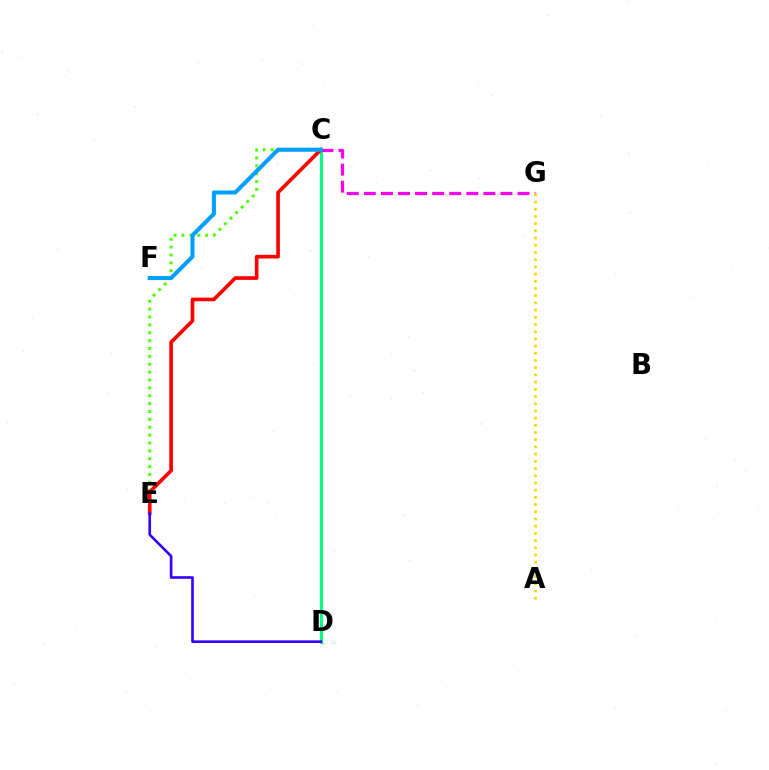{('C', 'E'): [{'color': '#4fff00', 'line_style': 'dotted', 'thickness': 2.14}, {'color': '#ff0000', 'line_style': 'solid', 'thickness': 2.62}], ('C', 'D'): [{'color': '#00ff86', 'line_style': 'solid', 'thickness': 2.29}], ('C', 'G'): [{'color': '#ff00ed', 'line_style': 'dashed', 'thickness': 2.32}], ('C', 'F'): [{'color': '#009eff', 'line_style': 'solid', 'thickness': 2.92}], ('D', 'E'): [{'color': '#3700ff', 'line_style': 'solid', 'thickness': 1.9}], ('A', 'G'): [{'color': '#ffd500', 'line_style': 'dotted', 'thickness': 1.96}]}